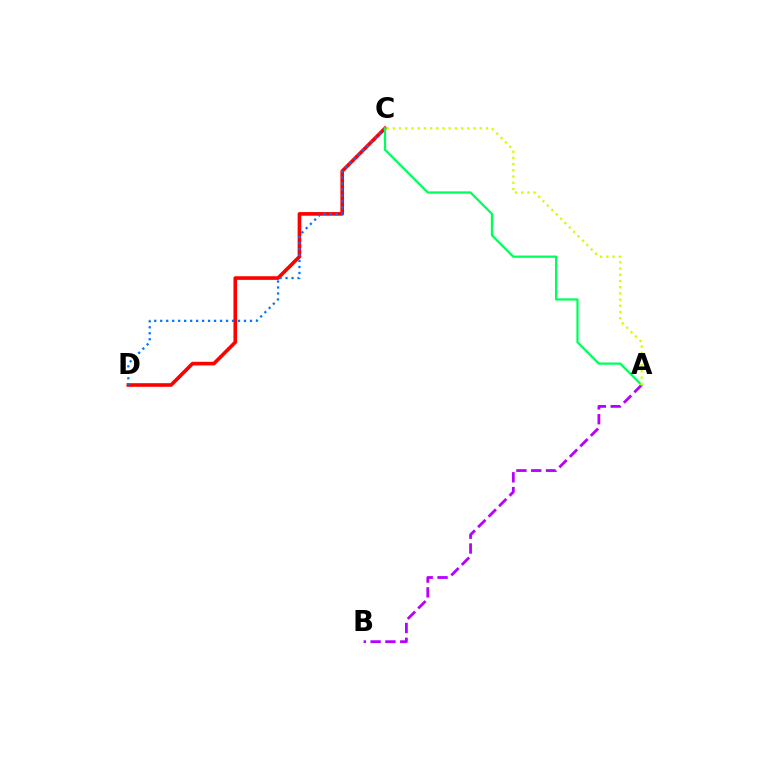{('C', 'D'): [{'color': '#ff0000', 'line_style': 'solid', 'thickness': 2.62}, {'color': '#0074ff', 'line_style': 'dotted', 'thickness': 1.63}], ('A', 'B'): [{'color': '#b900ff', 'line_style': 'dashed', 'thickness': 2.01}], ('A', 'C'): [{'color': '#00ff5c', 'line_style': 'solid', 'thickness': 1.62}, {'color': '#d1ff00', 'line_style': 'dotted', 'thickness': 1.69}]}